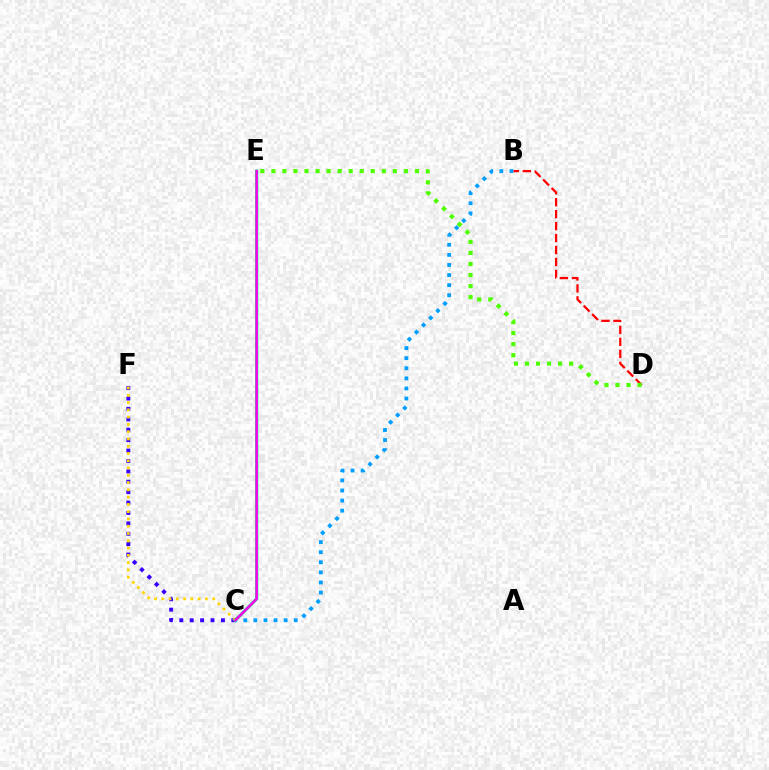{('C', 'F'): [{'color': '#3700ff', 'line_style': 'dotted', 'thickness': 2.83}, {'color': '#ffd500', 'line_style': 'dotted', 'thickness': 1.98}], ('B', 'D'): [{'color': '#ff0000', 'line_style': 'dashed', 'thickness': 1.62}], ('D', 'E'): [{'color': '#4fff00', 'line_style': 'dotted', 'thickness': 3.0}], ('B', 'C'): [{'color': '#009eff', 'line_style': 'dotted', 'thickness': 2.74}], ('C', 'E'): [{'color': '#00ff86', 'line_style': 'solid', 'thickness': 2.34}, {'color': '#ff00ed', 'line_style': 'solid', 'thickness': 1.8}]}